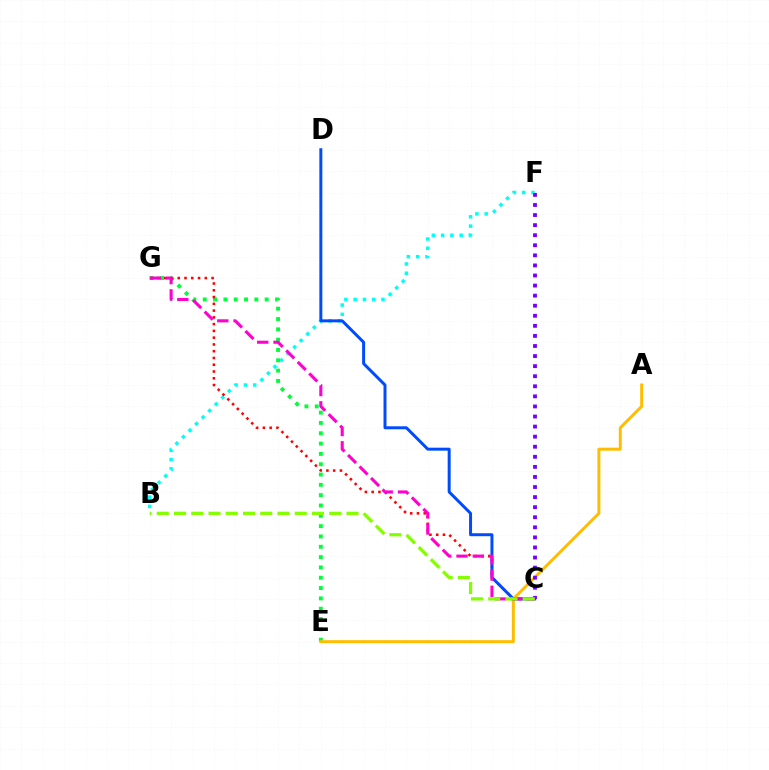{('B', 'F'): [{'color': '#00fff6', 'line_style': 'dotted', 'thickness': 2.52}], ('E', 'G'): [{'color': '#00ff39', 'line_style': 'dotted', 'thickness': 2.8}], ('A', 'E'): [{'color': '#ffbd00', 'line_style': 'solid', 'thickness': 2.14}], ('C', 'F'): [{'color': '#7200ff', 'line_style': 'dotted', 'thickness': 2.74}], ('C', 'G'): [{'color': '#ff0000', 'line_style': 'dotted', 'thickness': 1.84}, {'color': '#ff00cf', 'line_style': 'dashed', 'thickness': 2.21}], ('C', 'D'): [{'color': '#004bff', 'line_style': 'solid', 'thickness': 2.14}], ('B', 'C'): [{'color': '#84ff00', 'line_style': 'dashed', 'thickness': 2.34}]}